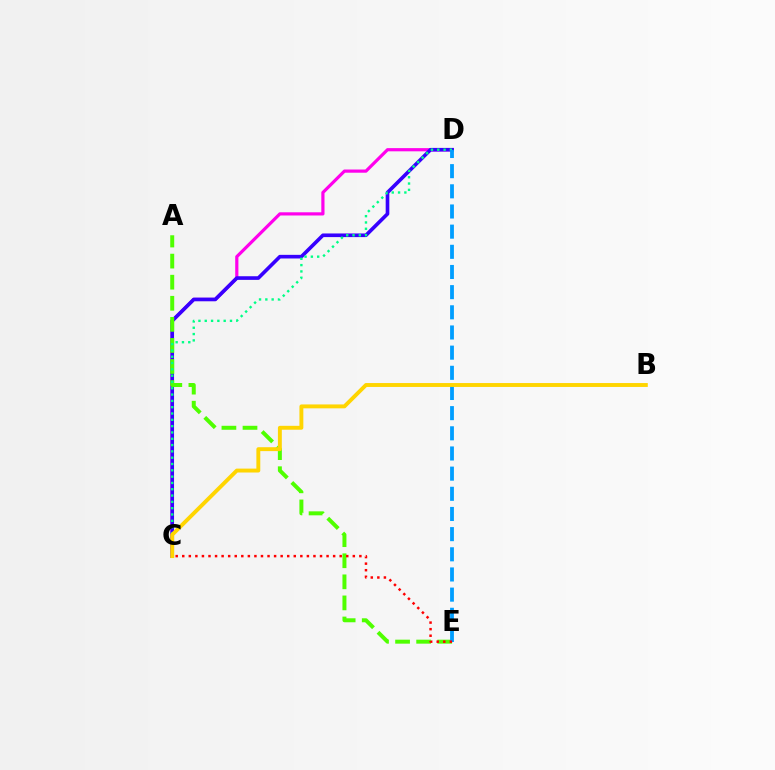{('C', 'D'): [{'color': '#ff00ed', 'line_style': 'solid', 'thickness': 2.3}, {'color': '#3700ff', 'line_style': 'solid', 'thickness': 2.62}, {'color': '#00ff86', 'line_style': 'dotted', 'thickness': 1.71}], ('A', 'E'): [{'color': '#4fff00', 'line_style': 'dashed', 'thickness': 2.86}], ('D', 'E'): [{'color': '#009eff', 'line_style': 'dashed', 'thickness': 2.74}], ('B', 'C'): [{'color': '#ffd500', 'line_style': 'solid', 'thickness': 2.81}], ('C', 'E'): [{'color': '#ff0000', 'line_style': 'dotted', 'thickness': 1.78}]}